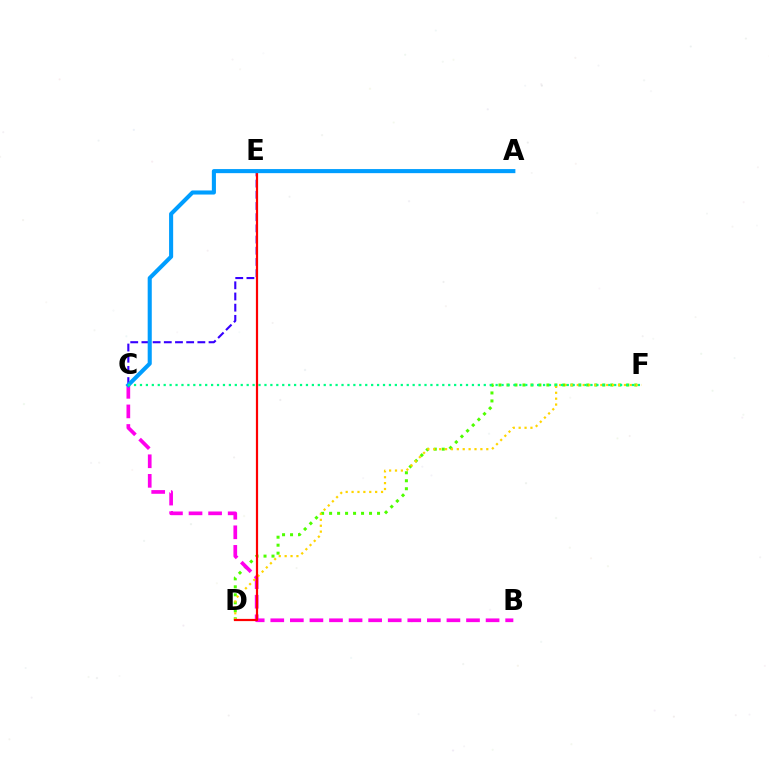{('C', 'E'): [{'color': '#3700ff', 'line_style': 'dashed', 'thickness': 1.52}], ('D', 'F'): [{'color': '#4fff00', 'line_style': 'dotted', 'thickness': 2.17}, {'color': '#ffd500', 'line_style': 'dotted', 'thickness': 1.6}], ('B', 'C'): [{'color': '#ff00ed', 'line_style': 'dashed', 'thickness': 2.66}], ('D', 'E'): [{'color': '#ff0000', 'line_style': 'solid', 'thickness': 1.59}], ('A', 'C'): [{'color': '#009eff', 'line_style': 'solid', 'thickness': 2.94}], ('C', 'F'): [{'color': '#00ff86', 'line_style': 'dotted', 'thickness': 1.61}]}